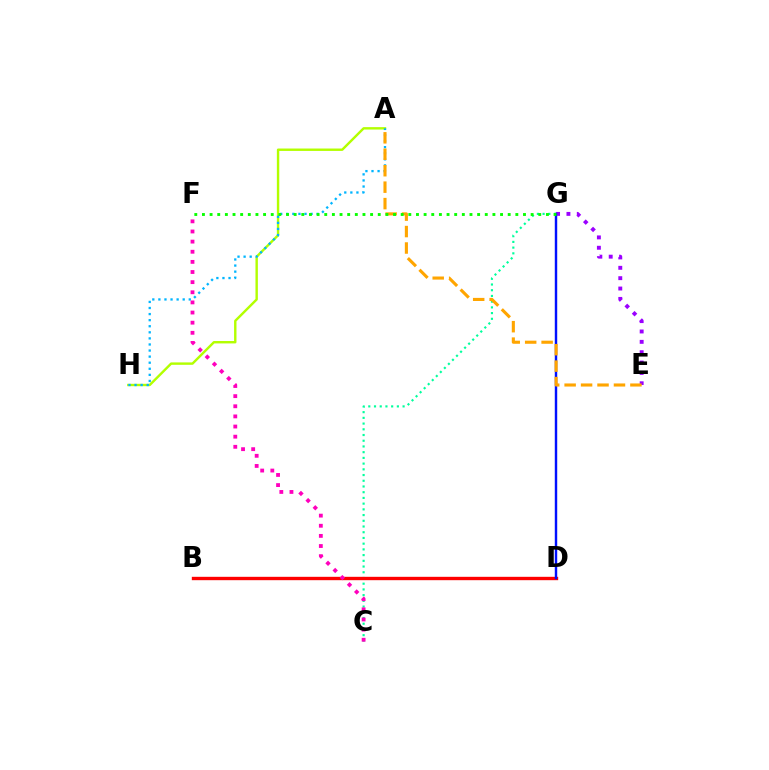{('A', 'H'): [{'color': '#b3ff00', 'line_style': 'solid', 'thickness': 1.74}, {'color': '#00b5ff', 'line_style': 'dotted', 'thickness': 1.65}], ('C', 'G'): [{'color': '#00ff9d', 'line_style': 'dotted', 'thickness': 1.55}], ('B', 'D'): [{'color': '#ff0000', 'line_style': 'solid', 'thickness': 2.42}], ('C', 'F'): [{'color': '#ff00bd', 'line_style': 'dotted', 'thickness': 2.75}], ('E', 'G'): [{'color': '#9b00ff', 'line_style': 'dotted', 'thickness': 2.81}], ('D', 'G'): [{'color': '#0010ff', 'line_style': 'solid', 'thickness': 1.75}], ('A', 'E'): [{'color': '#ffa500', 'line_style': 'dashed', 'thickness': 2.23}], ('F', 'G'): [{'color': '#08ff00', 'line_style': 'dotted', 'thickness': 2.08}]}